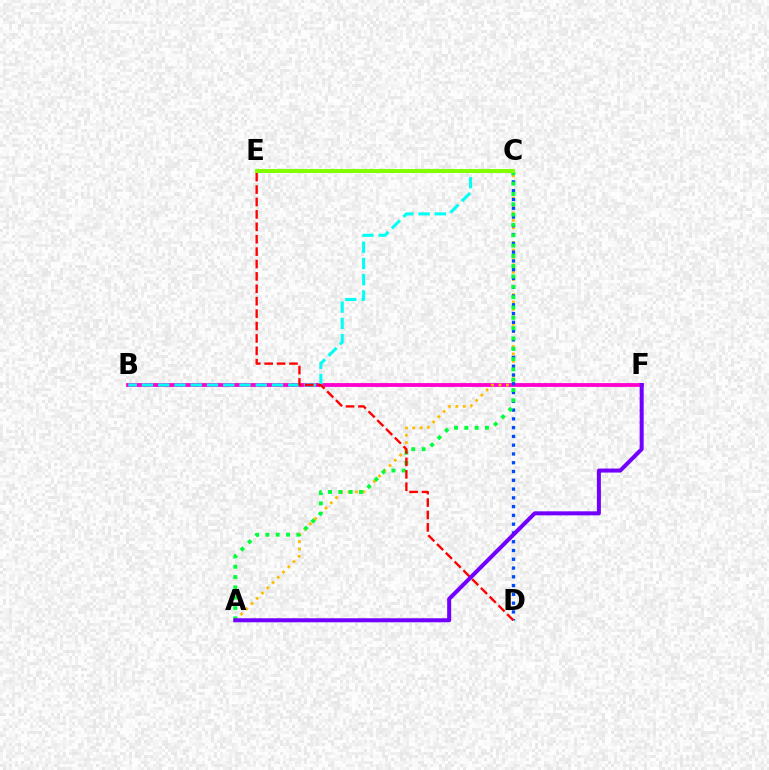{('B', 'F'): [{'color': '#ff00cf', 'line_style': 'solid', 'thickness': 2.75}], ('A', 'C'): [{'color': '#ffbd00', 'line_style': 'dotted', 'thickness': 2.02}, {'color': '#00ff39', 'line_style': 'dotted', 'thickness': 2.8}], ('C', 'D'): [{'color': '#004bff', 'line_style': 'dotted', 'thickness': 2.38}], ('B', 'C'): [{'color': '#00fff6', 'line_style': 'dashed', 'thickness': 2.21}], ('D', 'E'): [{'color': '#ff0000', 'line_style': 'dashed', 'thickness': 1.68}], ('C', 'E'): [{'color': '#84ff00', 'line_style': 'solid', 'thickness': 2.87}], ('A', 'F'): [{'color': '#7200ff', 'line_style': 'solid', 'thickness': 2.89}]}